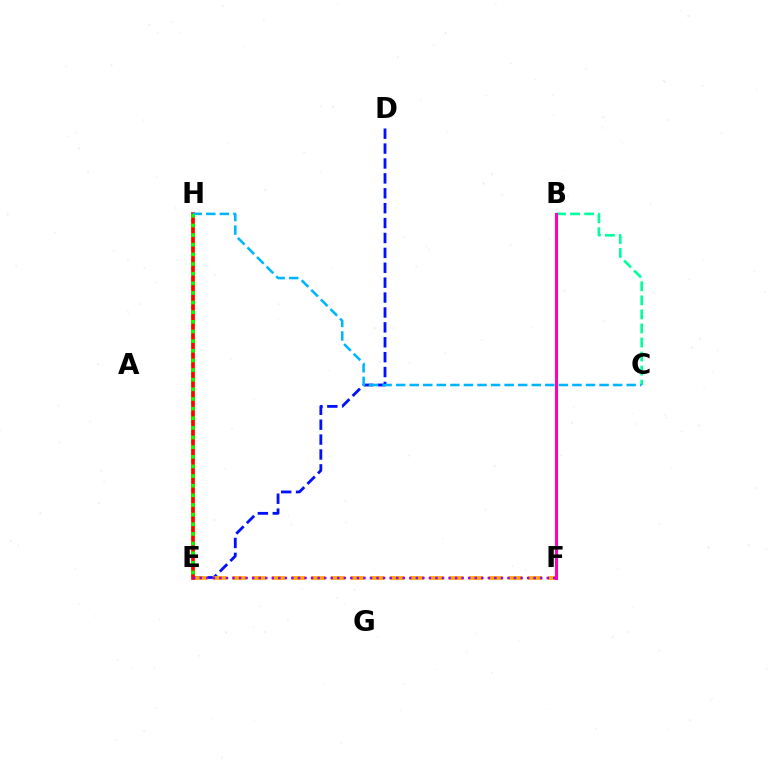{('E', 'H'): [{'color': '#b3ff00', 'line_style': 'dashed', 'thickness': 2.61}, {'color': '#ff0000', 'line_style': 'solid', 'thickness': 2.62}, {'color': '#08ff00', 'line_style': 'dotted', 'thickness': 2.62}], ('B', 'C'): [{'color': '#00ff9d', 'line_style': 'dashed', 'thickness': 1.91}], ('D', 'E'): [{'color': '#0010ff', 'line_style': 'dashed', 'thickness': 2.02}], ('E', 'F'): [{'color': '#ffa500', 'line_style': 'dashed', 'thickness': 2.68}, {'color': '#9b00ff', 'line_style': 'dotted', 'thickness': 1.78}], ('B', 'F'): [{'color': '#ff00bd', 'line_style': 'solid', 'thickness': 2.21}], ('C', 'H'): [{'color': '#00b5ff', 'line_style': 'dashed', 'thickness': 1.84}]}